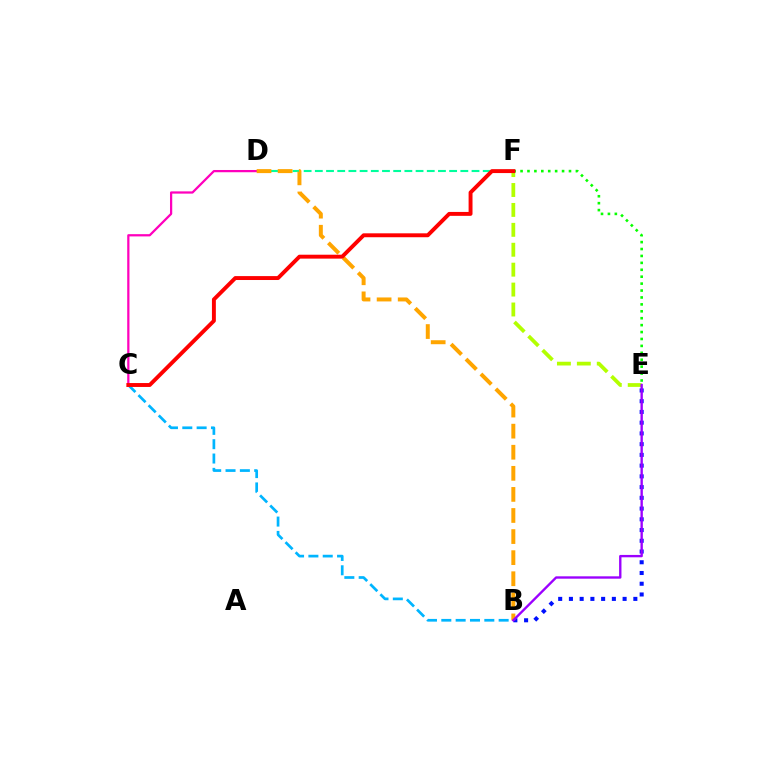{('D', 'F'): [{'color': '#00ff9d', 'line_style': 'dashed', 'thickness': 1.52}], ('B', 'C'): [{'color': '#00b5ff', 'line_style': 'dashed', 'thickness': 1.95}], ('E', 'F'): [{'color': '#b3ff00', 'line_style': 'dashed', 'thickness': 2.71}, {'color': '#08ff00', 'line_style': 'dotted', 'thickness': 1.88}], ('B', 'E'): [{'color': '#0010ff', 'line_style': 'dotted', 'thickness': 2.92}, {'color': '#9b00ff', 'line_style': 'solid', 'thickness': 1.7}], ('C', 'D'): [{'color': '#ff00bd', 'line_style': 'solid', 'thickness': 1.62}], ('B', 'D'): [{'color': '#ffa500', 'line_style': 'dashed', 'thickness': 2.86}], ('C', 'F'): [{'color': '#ff0000', 'line_style': 'solid', 'thickness': 2.82}]}